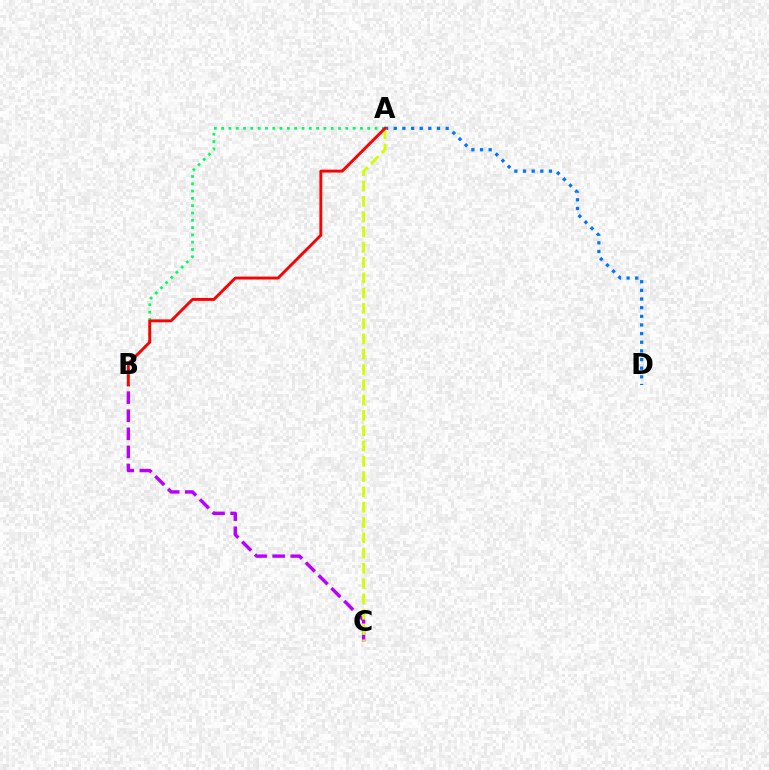{('A', 'B'): [{'color': '#00ff5c', 'line_style': 'dotted', 'thickness': 1.98}, {'color': '#ff0000', 'line_style': 'solid', 'thickness': 2.08}], ('A', 'D'): [{'color': '#0074ff', 'line_style': 'dotted', 'thickness': 2.35}], ('B', 'C'): [{'color': '#b900ff', 'line_style': 'dashed', 'thickness': 2.46}], ('A', 'C'): [{'color': '#d1ff00', 'line_style': 'dashed', 'thickness': 2.08}]}